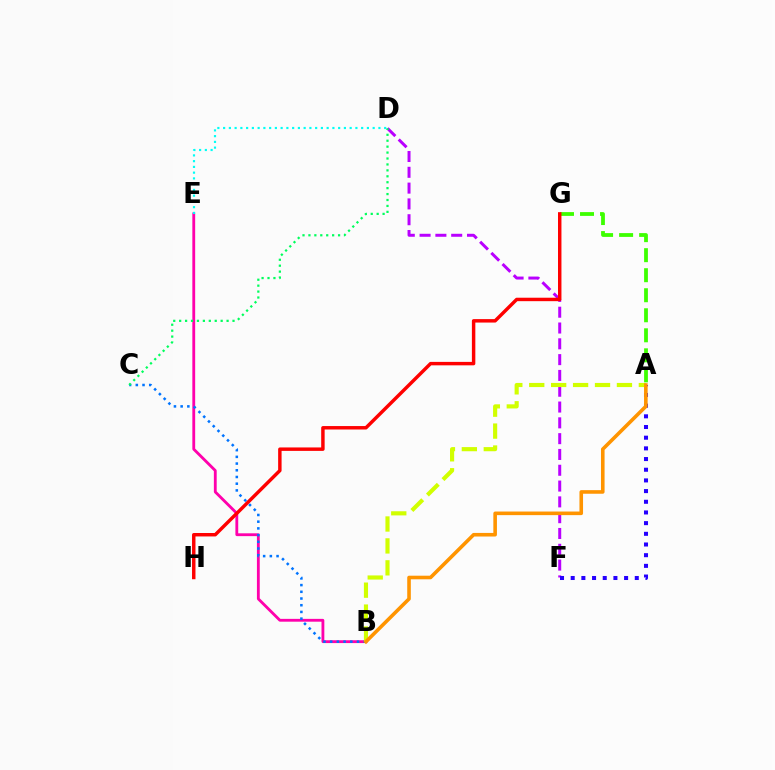{('D', 'F'): [{'color': '#b900ff', 'line_style': 'dashed', 'thickness': 2.15}], ('A', 'F'): [{'color': '#2500ff', 'line_style': 'dotted', 'thickness': 2.9}], ('A', 'G'): [{'color': '#3dff00', 'line_style': 'dashed', 'thickness': 2.72}], ('B', 'E'): [{'color': '#ff00ac', 'line_style': 'solid', 'thickness': 2.03}], ('G', 'H'): [{'color': '#ff0000', 'line_style': 'solid', 'thickness': 2.48}], ('D', 'E'): [{'color': '#00fff6', 'line_style': 'dotted', 'thickness': 1.56}], ('B', 'C'): [{'color': '#0074ff', 'line_style': 'dotted', 'thickness': 1.82}], ('C', 'D'): [{'color': '#00ff5c', 'line_style': 'dotted', 'thickness': 1.61}], ('A', 'B'): [{'color': '#d1ff00', 'line_style': 'dashed', 'thickness': 2.98}, {'color': '#ff9400', 'line_style': 'solid', 'thickness': 2.59}]}